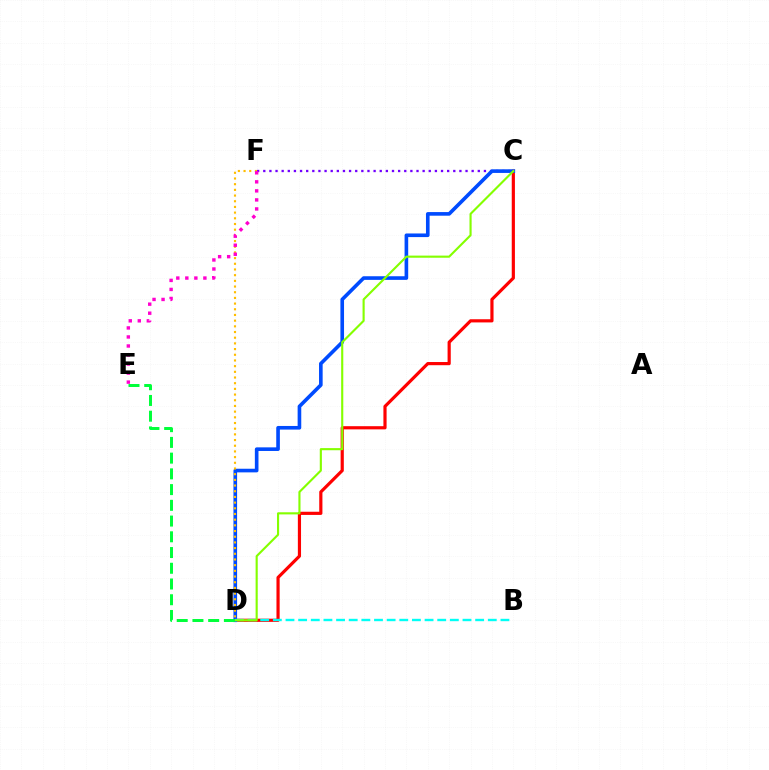{('C', 'D'): [{'color': '#ff0000', 'line_style': 'solid', 'thickness': 2.29}, {'color': '#004bff', 'line_style': 'solid', 'thickness': 2.61}, {'color': '#84ff00', 'line_style': 'solid', 'thickness': 1.53}], ('C', 'F'): [{'color': '#7200ff', 'line_style': 'dotted', 'thickness': 1.67}], ('B', 'D'): [{'color': '#00fff6', 'line_style': 'dashed', 'thickness': 1.72}], ('D', 'F'): [{'color': '#ffbd00', 'line_style': 'dotted', 'thickness': 1.54}], ('D', 'E'): [{'color': '#00ff39', 'line_style': 'dashed', 'thickness': 2.14}], ('E', 'F'): [{'color': '#ff00cf', 'line_style': 'dotted', 'thickness': 2.45}]}